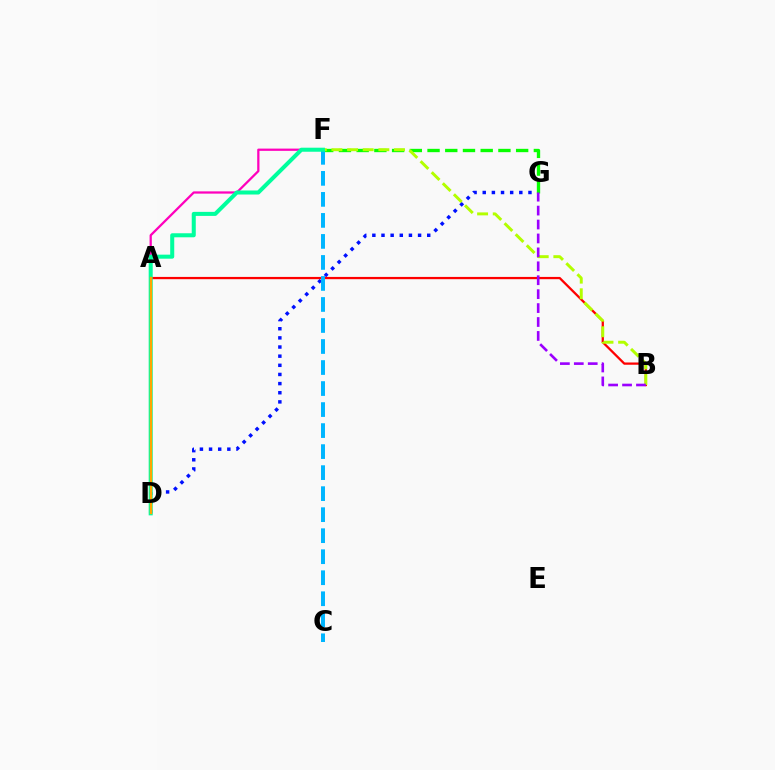{('A', 'F'): [{'color': '#ff00bd', 'line_style': 'solid', 'thickness': 1.63}], ('D', 'G'): [{'color': '#0010ff', 'line_style': 'dotted', 'thickness': 2.48}], ('A', 'B'): [{'color': '#ff0000', 'line_style': 'solid', 'thickness': 1.63}], ('F', 'G'): [{'color': '#08ff00', 'line_style': 'dashed', 'thickness': 2.41}], ('B', 'F'): [{'color': '#b3ff00', 'line_style': 'dashed', 'thickness': 2.13}], ('C', 'F'): [{'color': '#00b5ff', 'line_style': 'dashed', 'thickness': 2.86}], ('D', 'F'): [{'color': '#00ff9d', 'line_style': 'solid', 'thickness': 2.9}], ('B', 'G'): [{'color': '#9b00ff', 'line_style': 'dashed', 'thickness': 1.89}], ('A', 'D'): [{'color': '#ffa500', 'line_style': 'solid', 'thickness': 1.7}]}